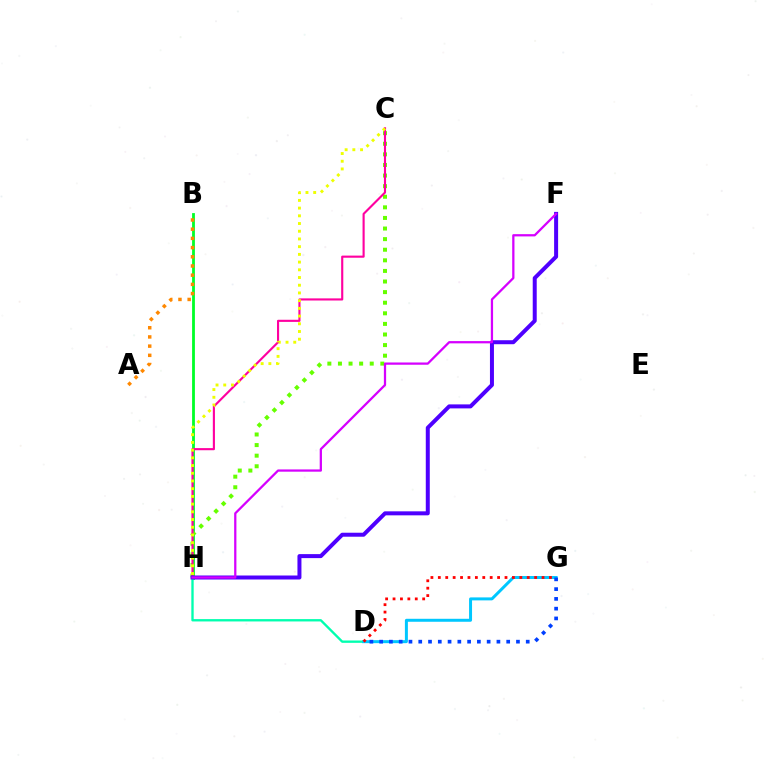{('B', 'H'): [{'color': '#00ff27', 'line_style': 'solid', 'thickness': 2.01}], ('C', 'H'): [{'color': '#66ff00', 'line_style': 'dotted', 'thickness': 2.88}, {'color': '#ff00a0', 'line_style': 'solid', 'thickness': 1.53}, {'color': '#eeff00', 'line_style': 'dotted', 'thickness': 2.1}], ('D', 'H'): [{'color': '#00ffaf', 'line_style': 'solid', 'thickness': 1.69}], ('D', 'G'): [{'color': '#00c7ff', 'line_style': 'solid', 'thickness': 2.14}, {'color': '#ff0000', 'line_style': 'dotted', 'thickness': 2.01}, {'color': '#003fff', 'line_style': 'dotted', 'thickness': 2.65}], ('F', 'H'): [{'color': '#4f00ff', 'line_style': 'solid', 'thickness': 2.88}, {'color': '#d600ff', 'line_style': 'solid', 'thickness': 1.63}], ('A', 'B'): [{'color': '#ff8800', 'line_style': 'dotted', 'thickness': 2.5}]}